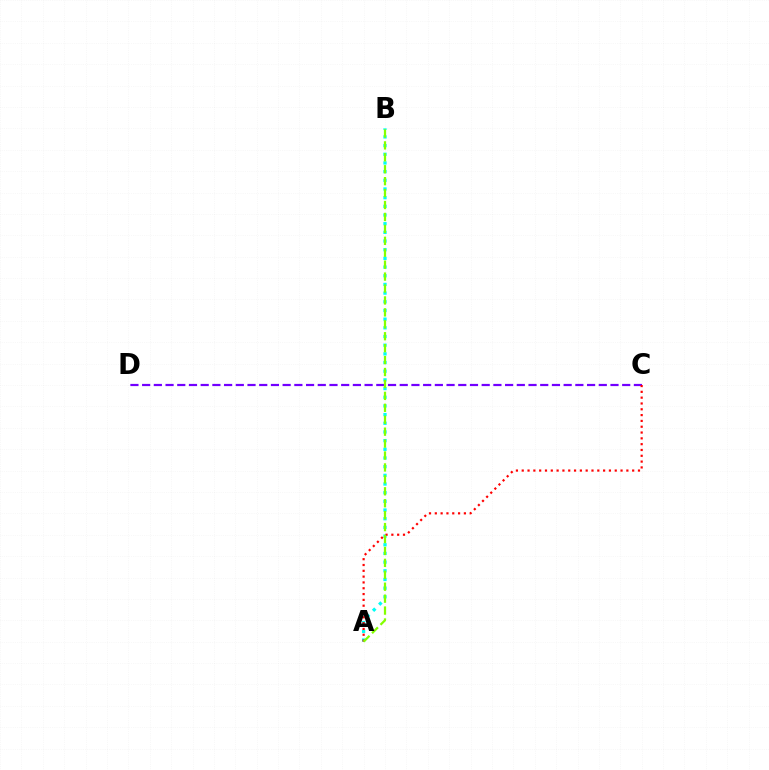{('A', 'B'): [{'color': '#00fff6', 'line_style': 'dotted', 'thickness': 2.36}, {'color': '#84ff00', 'line_style': 'dashed', 'thickness': 1.62}], ('C', 'D'): [{'color': '#7200ff', 'line_style': 'dashed', 'thickness': 1.59}], ('A', 'C'): [{'color': '#ff0000', 'line_style': 'dotted', 'thickness': 1.58}]}